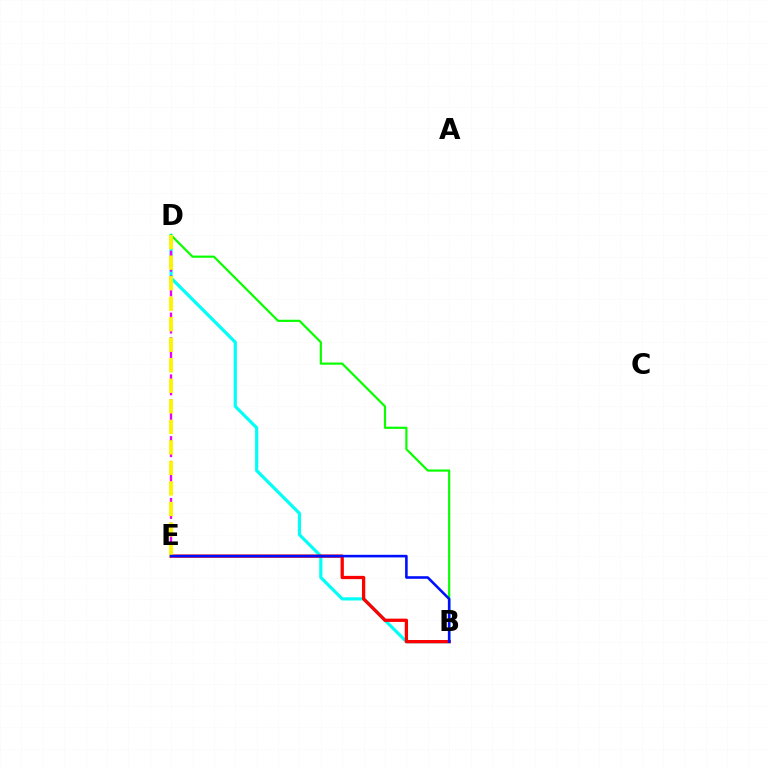{('B', 'D'): [{'color': '#00fff6', 'line_style': 'solid', 'thickness': 2.29}, {'color': '#08ff00', 'line_style': 'solid', 'thickness': 1.57}], ('D', 'E'): [{'color': '#ee00ff', 'line_style': 'dashed', 'thickness': 1.68}, {'color': '#fcf500', 'line_style': 'dashed', 'thickness': 2.79}], ('B', 'E'): [{'color': '#ff0000', 'line_style': 'solid', 'thickness': 2.36}, {'color': '#0010ff', 'line_style': 'solid', 'thickness': 1.87}]}